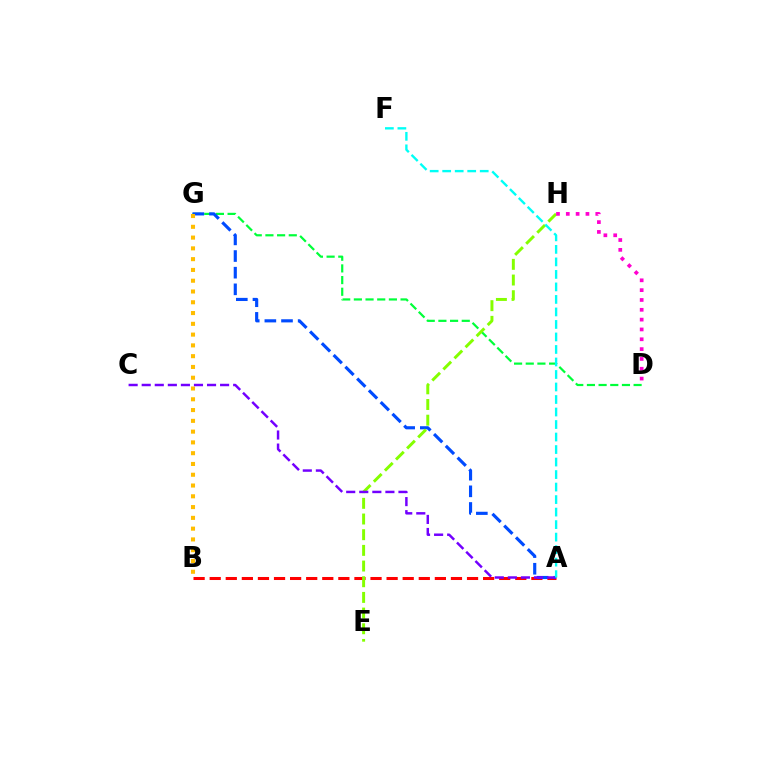{('A', 'B'): [{'color': '#ff0000', 'line_style': 'dashed', 'thickness': 2.19}], ('D', 'G'): [{'color': '#00ff39', 'line_style': 'dashed', 'thickness': 1.59}], ('A', 'G'): [{'color': '#004bff', 'line_style': 'dashed', 'thickness': 2.26}], ('B', 'G'): [{'color': '#ffbd00', 'line_style': 'dotted', 'thickness': 2.93}], ('E', 'H'): [{'color': '#84ff00', 'line_style': 'dashed', 'thickness': 2.13}], ('D', 'H'): [{'color': '#ff00cf', 'line_style': 'dotted', 'thickness': 2.67}], ('A', 'C'): [{'color': '#7200ff', 'line_style': 'dashed', 'thickness': 1.78}], ('A', 'F'): [{'color': '#00fff6', 'line_style': 'dashed', 'thickness': 1.7}]}